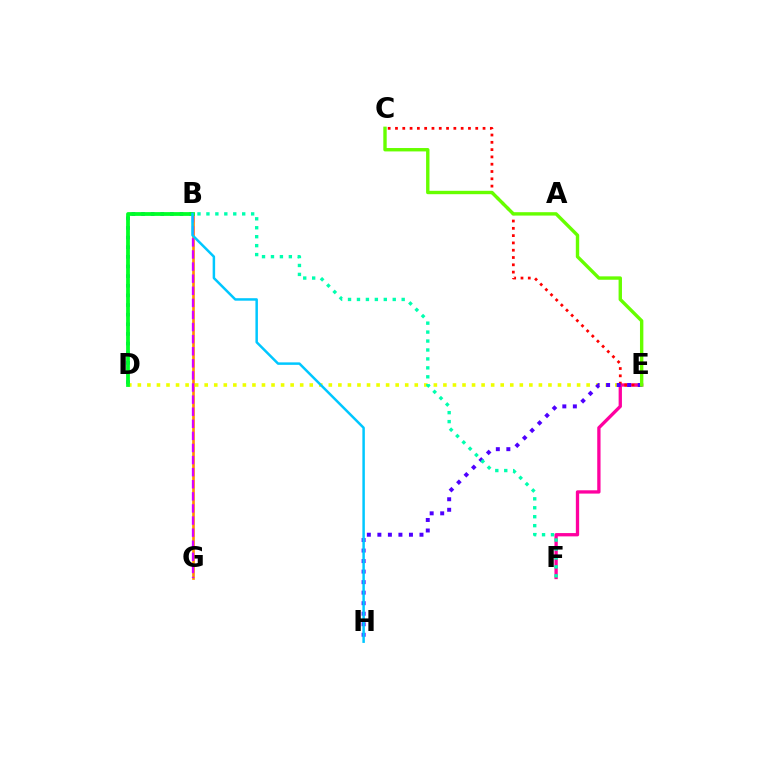{('B', 'D'): [{'color': '#003fff', 'line_style': 'dotted', 'thickness': 2.62}, {'color': '#00ff27', 'line_style': 'solid', 'thickness': 2.72}], ('B', 'G'): [{'color': '#ff8800', 'line_style': 'solid', 'thickness': 1.9}, {'color': '#d600ff', 'line_style': 'dashed', 'thickness': 1.64}], ('D', 'E'): [{'color': '#eeff00', 'line_style': 'dotted', 'thickness': 2.59}], ('E', 'F'): [{'color': '#ff00a0', 'line_style': 'solid', 'thickness': 2.38}], ('C', 'E'): [{'color': '#ff0000', 'line_style': 'dotted', 'thickness': 1.98}, {'color': '#66ff00', 'line_style': 'solid', 'thickness': 2.44}], ('E', 'H'): [{'color': '#4f00ff', 'line_style': 'dotted', 'thickness': 2.86}], ('B', 'H'): [{'color': '#00c7ff', 'line_style': 'solid', 'thickness': 1.79}], ('B', 'F'): [{'color': '#00ffaf', 'line_style': 'dotted', 'thickness': 2.43}]}